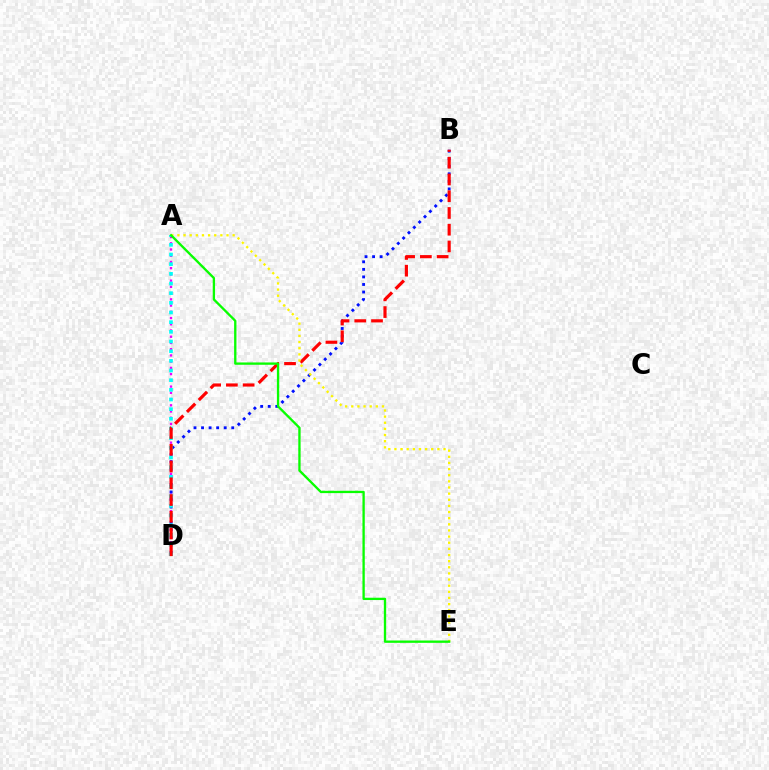{('A', 'D'): [{'color': '#ee00ff', 'line_style': 'dotted', 'thickness': 1.69}, {'color': '#00fff6', 'line_style': 'dotted', 'thickness': 2.63}], ('B', 'D'): [{'color': '#0010ff', 'line_style': 'dotted', 'thickness': 2.05}, {'color': '#ff0000', 'line_style': 'dashed', 'thickness': 2.28}], ('A', 'E'): [{'color': '#fcf500', 'line_style': 'dotted', 'thickness': 1.67}, {'color': '#08ff00', 'line_style': 'solid', 'thickness': 1.68}]}